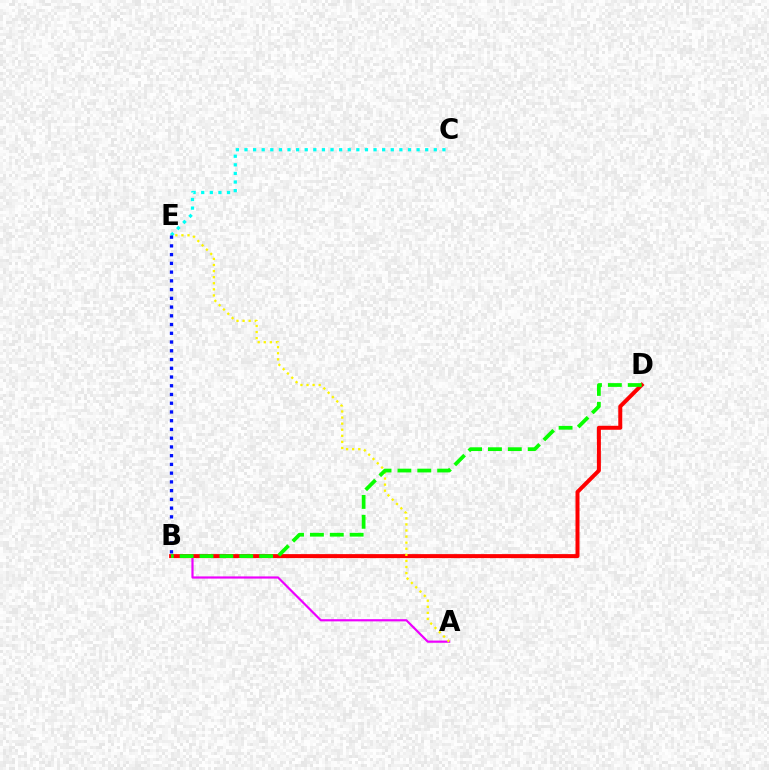{('C', 'E'): [{'color': '#00fff6', 'line_style': 'dotted', 'thickness': 2.34}], ('A', 'B'): [{'color': '#ee00ff', 'line_style': 'solid', 'thickness': 1.58}], ('B', 'D'): [{'color': '#ff0000', 'line_style': 'solid', 'thickness': 2.88}, {'color': '#08ff00', 'line_style': 'dashed', 'thickness': 2.7}], ('A', 'E'): [{'color': '#fcf500', 'line_style': 'dotted', 'thickness': 1.65}], ('B', 'E'): [{'color': '#0010ff', 'line_style': 'dotted', 'thickness': 2.37}]}